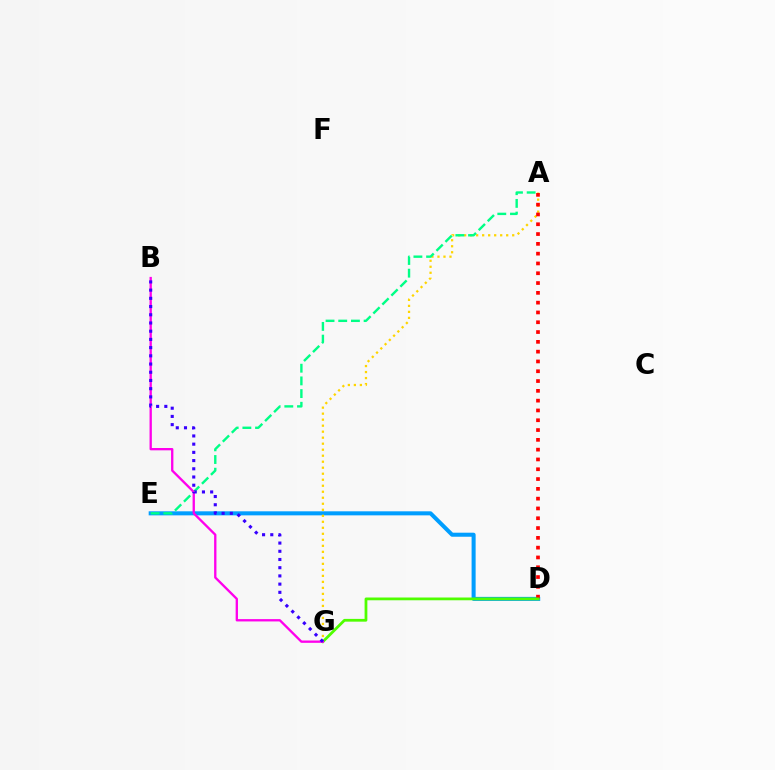{('D', 'E'): [{'color': '#009eff', 'line_style': 'solid', 'thickness': 2.91}], ('A', 'G'): [{'color': '#ffd500', 'line_style': 'dotted', 'thickness': 1.63}], ('A', 'D'): [{'color': '#ff0000', 'line_style': 'dotted', 'thickness': 2.66}], ('A', 'E'): [{'color': '#00ff86', 'line_style': 'dashed', 'thickness': 1.72}], ('D', 'G'): [{'color': '#4fff00', 'line_style': 'solid', 'thickness': 1.99}], ('B', 'G'): [{'color': '#ff00ed', 'line_style': 'solid', 'thickness': 1.67}, {'color': '#3700ff', 'line_style': 'dotted', 'thickness': 2.23}]}